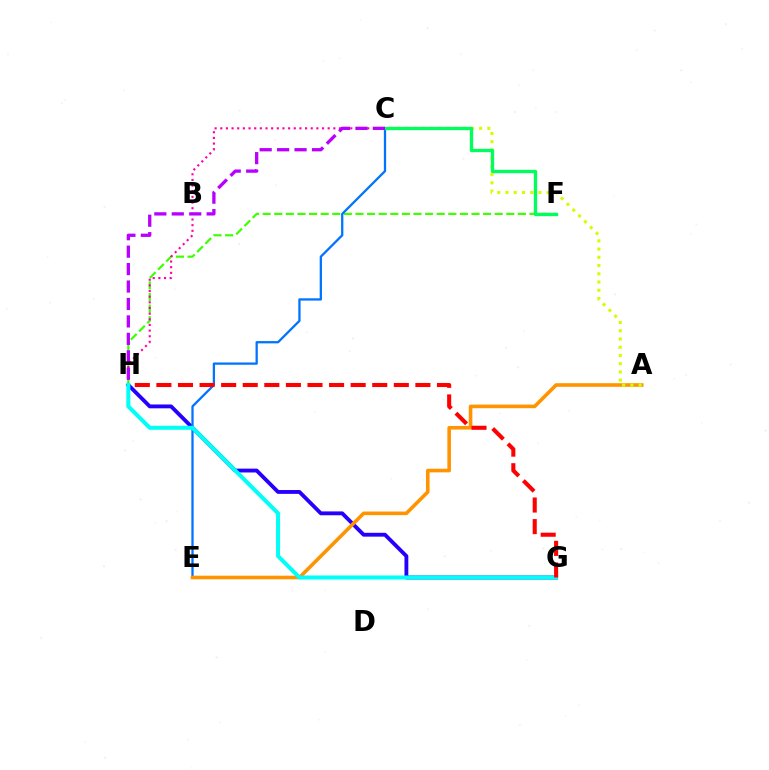{('G', 'H'): [{'color': '#2500ff', 'line_style': 'solid', 'thickness': 2.77}, {'color': '#00fff6', 'line_style': 'solid', 'thickness': 2.89}, {'color': '#ff0000', 'line_style': 'dashed', 'thickness': 2.93}], ('F', 'H'): [{'color': '#3dff00', 'line_style': 'dashed', 'thickness': 1.58}], ('C', 'E'): [{'color': '#0074ff', 'line_style': 'solid', 'thickness': 1.65}], ('A', 'E'): [{'color': '#ff9400', 'line_style': 'solid', 'thickness': 2.6}], ('A', 'C'): [{'color': '#d1ff00', 'line_style': 'dotted', 'thickness': 2.24}], ('C', 'H'): [{'color': '#ff00ac', 'line_style': 'dotted', 'thickness': 1.54}, {'color': '#b900ff', 'line_style': 'dashed', 'thickness': 2.37}], ('C', 'F'): [{'color': '#00ff5c', 'line_style': 'solid', 'thickness': 2.39}]}